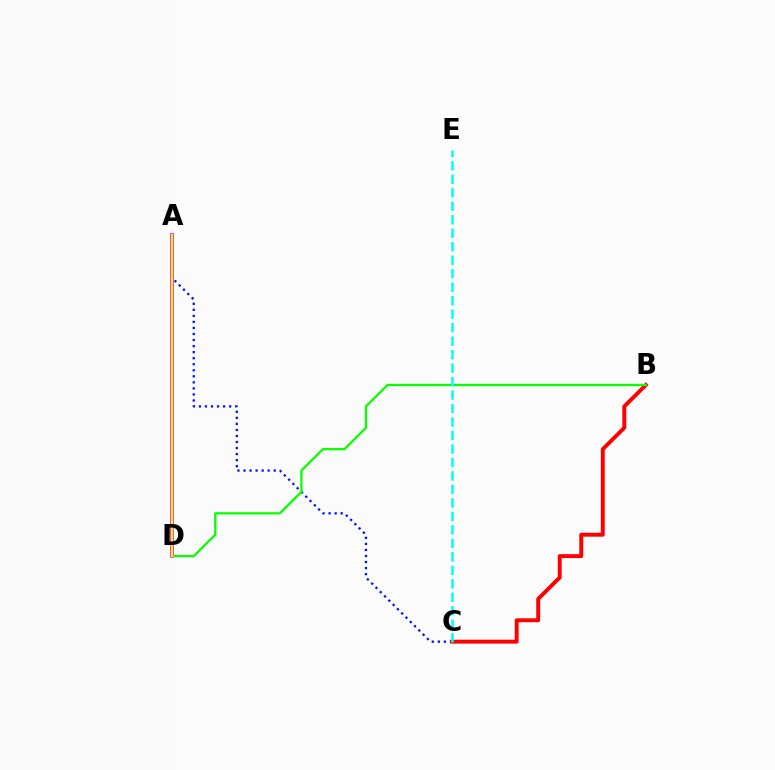{('A', 'C'): [{'color': '#0010ff', 'line_style': 'dotted', 'thickness': 1.64}], ('A', 'D'): [{'color': '#ee00ff', 'line_style': 'solid', 'thickness': 2.71}, {'color': '#fcf500', 'line_style': 'solid', 'thickness': 1.71}], ('B', 'C'): [{'color': '#ff0000', 'line_style': 'solid', 'thickness': 2.82}], ('B', 'D'): [{'color': '#08ff00', 'line_style': 'solid', 'thickness': 1.62}], ('C', 'E'): [{'color': '#00fff6', 'line_style': 'dashed', 'thickness': 1.83}]}